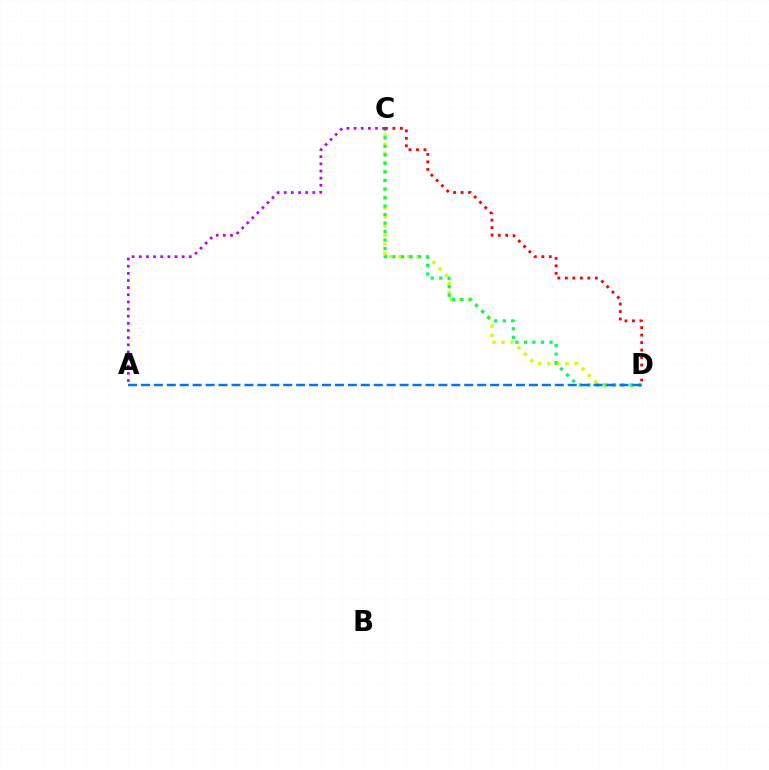{('C', 'D'): [{'color': '#d1ff00', 'line_style': 'dotted', 'thickness': 2.47}, {'color': '#00ff5c', 'line_style': 'dotted', 'thickness': 2.32}, {'color': '#ff0000', 'line_style': 'dotted', 'thickness': 2.03}], ('A', 'D'): [{'color': '#0074ff', 'line_style': 'dashed', 'thickness': 1.76}], ('A', 'C'): [{'color': '#b900ff', 'line_style': 'dotted', 'thickness': 1.94}]}